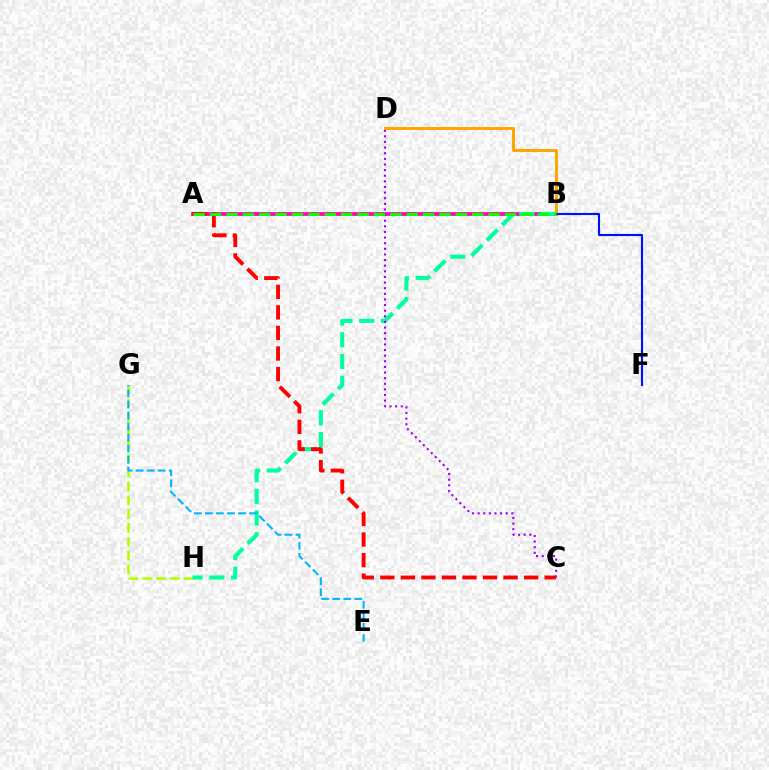{('G', 'H'): [{'color': '#b3ff00', 'line_style': 'dashed', 'thickness': 1.88}], ('A', 'B'): [{'color': '#ff00bd', 'line_style': 'solid', 'thickness': 2.71}, {'color': '#08ff00', 'line_style': 'dashed', 'thickness': 2.23}], ('B', 'H'): [{'color': '#00ff9d', 'line_style': 'dashed', 'thickness': 2.95}], ('A', 'C'): [{'color': '#ff0000', 'line_style': 'dashed', 'thickness': 2.79}], ('C', 'D'): [{'color': '#9b00ff', 'line_style': 'dotted', 'thickness': 1.53}], ('B', 'D'): [{'color': '#ffa500', 'line_style': 'solid', 'thickness': 2.13}], ('B', 'F'): [{'color': '#0010ff', 'line_style': 'solid', 'thickness': 1.54}], ('E', 'G'): [{'color': '#00b5ff', 'line_style': 'dashed', 'thickness': 1.5}]}